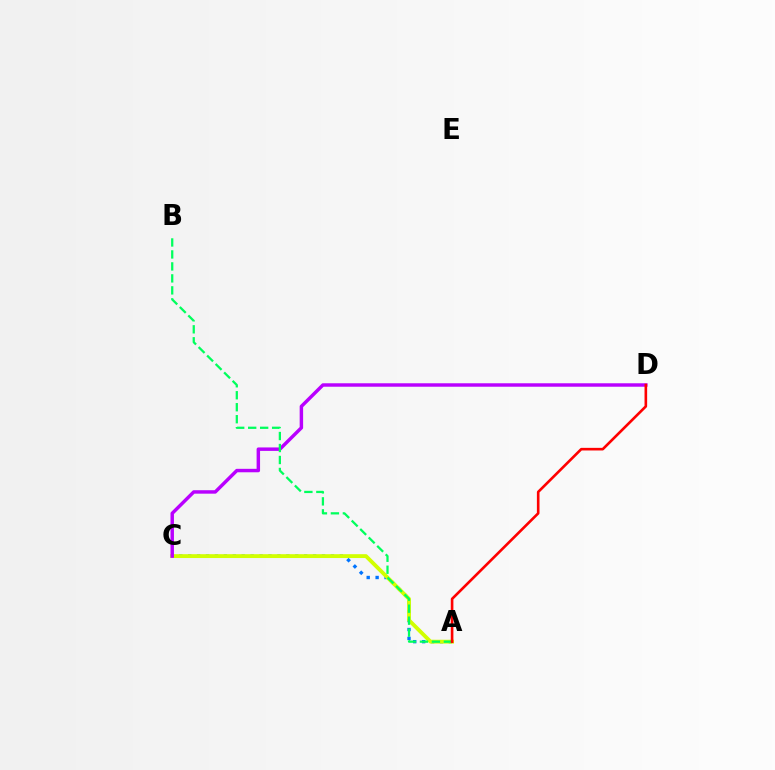{('A', 'C'): [{'color': '#0074ff', 'line_style': 'dotted', 'thickness': 2.42}, {'color': '#d1ff00', 'line_style': 'solid', 'thickness': 2.77}], ('C', 'D'): [{'color': '#b900ff', 'line_style': 'solid', 'thickness': 2.48}], ('A', 'B'): [{'color': '#00ff5c', 'line_style': 'dashed', 'thickness': 1.63}], ('A', 'D'): [{'color': '#ff0000', 'line_style': 'solid', 'thickness': 1.89}]}